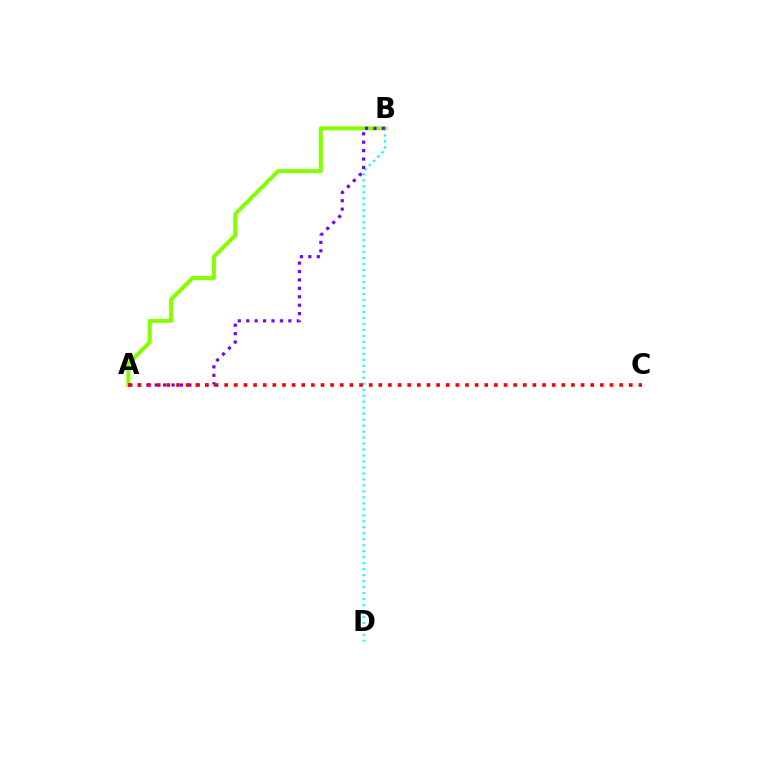{('B', 'D'): [{'color': '#00fff6', 'line_style': 'dotted', 'thickness': 1.62}], ('A', 'B'): [{'color': '#84ff00', 'line_style': 'solid', 'thickness': 2.9}, {'color': '#7200ff', 'line_style': 'dotted', 'thickness': 2.29}], ('A', 'C'): [{'color': '#ff0000', 'line_style': 'dotted', 'thickness': 2.62}]}